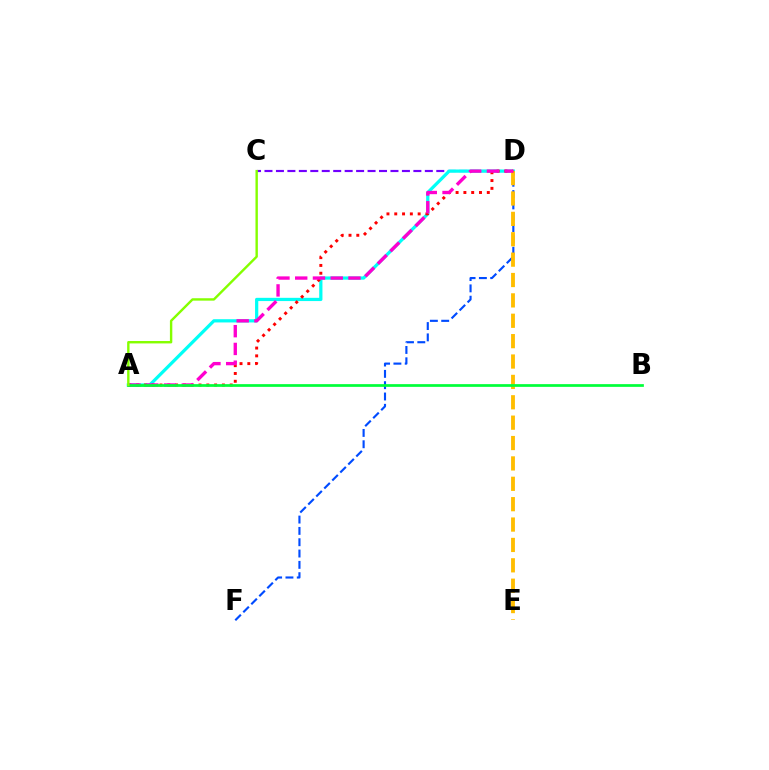{('D', 'F'): [{'color': '#004bff', 'line_style': 'dashed', 'thickness': 1.54}], ('C', 'D'): [{'color': '#7200ff', 'line_style': 'dashed', 'thickness': 1.56}], ('A', 'D'): [{'color': '#00fff6', 'line_style': 'solid', 'thickness': 2.33}, {'color': '#ff0000', 'line_style': 'dotted', 'thickness': 2.12}, {'color': '#ff00cf', 'line_style': 'dashed', 'thickness': 2.41}], ('D', 'E'): [{'color': '#ffbd00', 'line_style': 'dashed', 'thickness': 2.77}], ('A', 'B'): [{'color': '#00ff39', 'line_style': 'solid', 'thickness': 1.96}], ('A', 'C'): [{'color': '#84ff00', 'line_style': 'solid', 'thickness': 1.73}]}